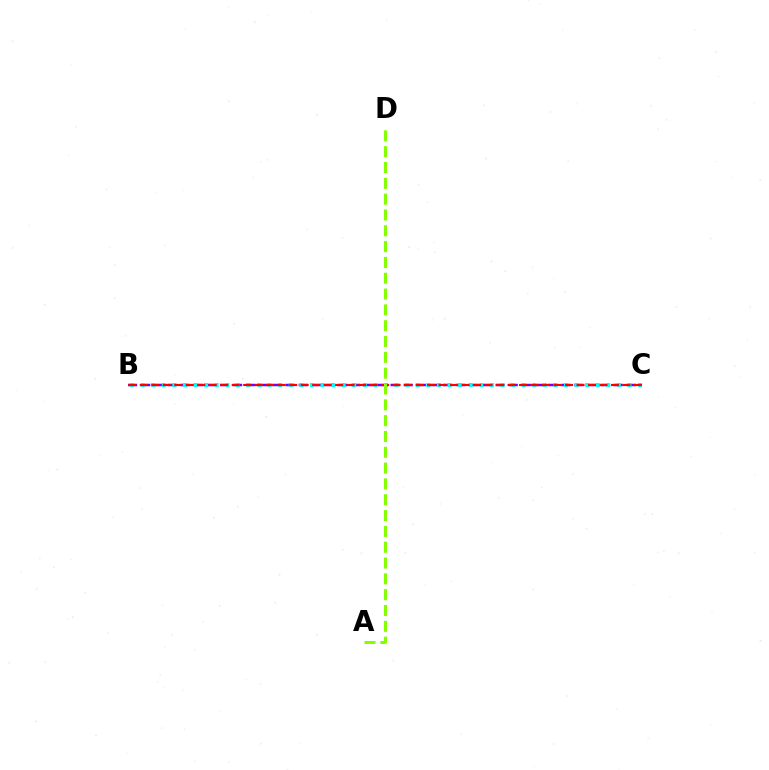{('B', 'C'): [{'color': '#7200ff', 'line_style': 'dashed', 'thickness': 1.78}, {'color': '#00fff6', 'line_style': 'dotted', 'thickness': 2.88}, {'color': '#ff0000', 'line_style': 'dashed', 'thickness': 1.56}], ('A', 'D'): [{'color': '#84ff00', 'line_style': 'dashed', 'thickness': 2.15}]}